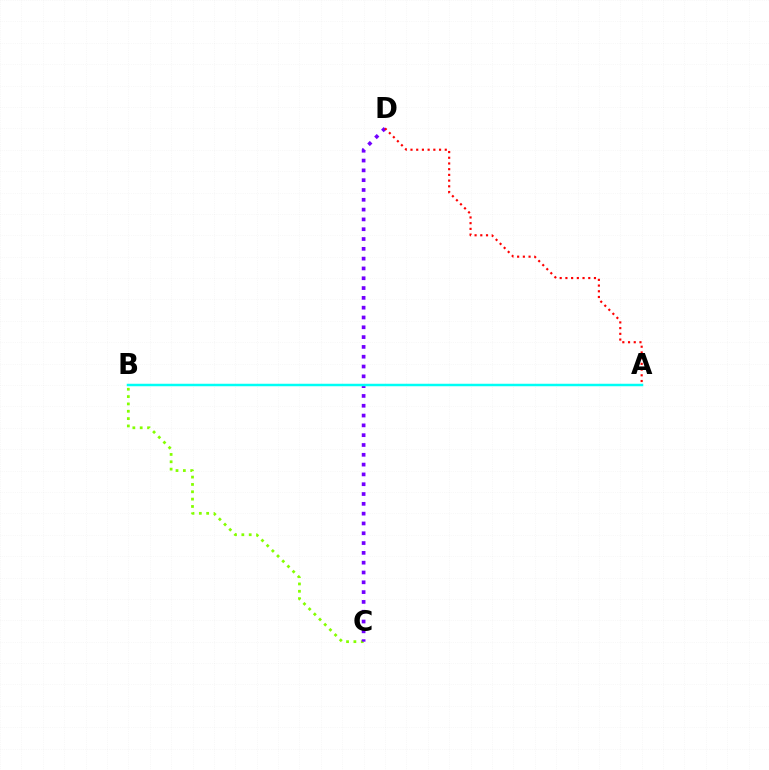{('B', 'C'): [{'color': '#84ff00', 'line_style': 'dotted', 'thickness': 1.99}], ('C', 'D'): [{'color': '#7200ff', 'line_style': 'dotted', 'thickness': 2.66}], ('A', 'D'): [{'color': '#ff0000', 'line_style': 'dotted', 'thickness': 1.55}], ('A', 'B'): [{'color': '#00fff6', 'line_style': 'solid', 'thickness': 1.79}]}